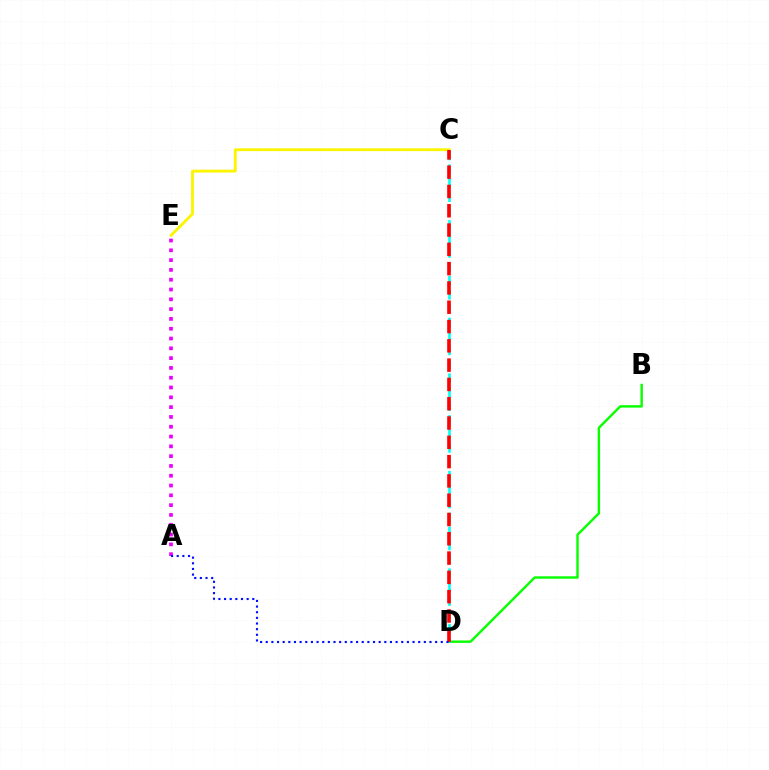{('B', 'D'): [{'color': '#08ff00', 'line_style': 'solid', 'thickness': 1.74}], ('A', 'E'): [{'color': '#ee00ff', 'line_style': 'dotted', 'thickness': 2.66}], ('C', 'D'): [{'color': '#00fff6', 'line_style': 'dashed', 'thickness': 1.89}, {'color': '#ff0000', 'line_style': 'dashed', 'thickness': 2.62}], ('C', 'E'): [{'color': '#fcf500', 'line_style': 'solid', 'thickness': 2.05}], ('A', 'D'): [{'color': '#0010ff', 'line_style': 'dotted', 'thickness': 1.53}]}